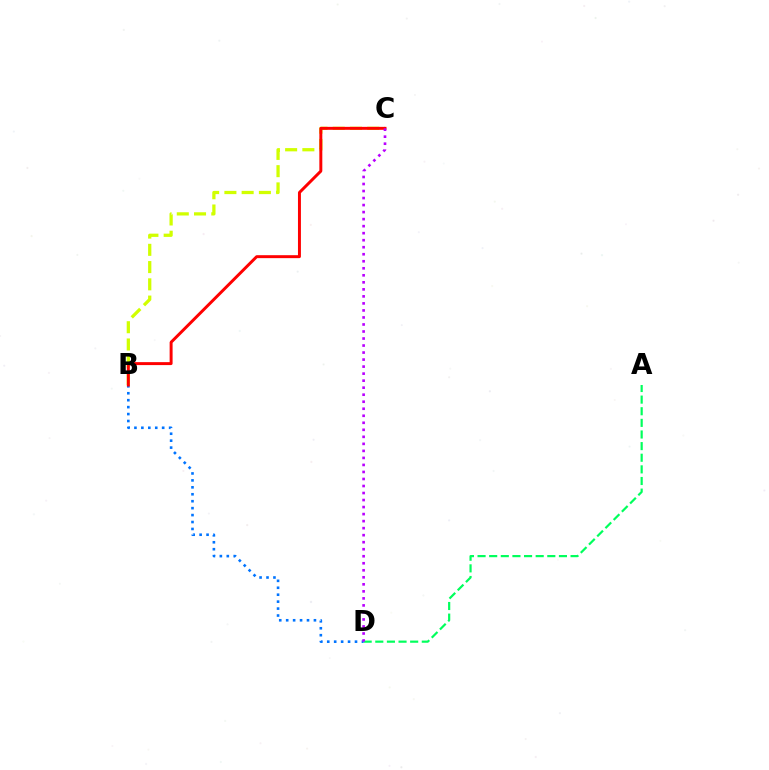{('B', 'C'): [{'color': '#d1ff00', 'line_style': 'dashed', 'thickness': 2.34}, {'color': '#ff0000', 'line_style': 'solid', 'thickness': 2.13}], ('A', 'D'): [{'color': '#00ff5c', 'line_style': 'dashed', 'thickness': 1.58}], ('B', 'D'): [{'color': '#0074ff', 'line_style': 'dotted', 'thickness': 1.89}], ('C', 'D'): [{'color': '#b900ff', 'line_style': 'dotted', 'thickness': 1.91}]}